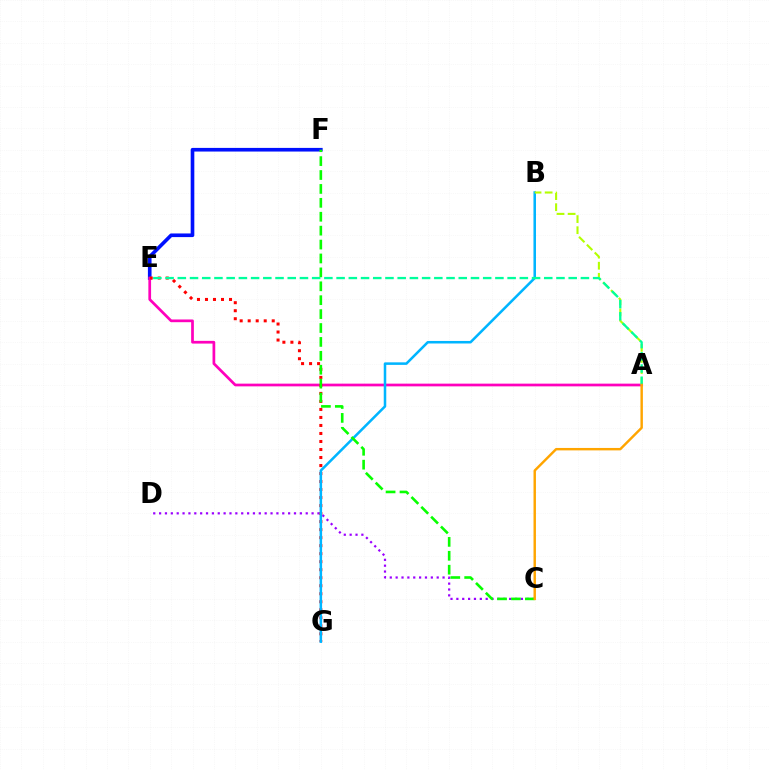{('C', 'D'): [{'color': '#9b00ff', 'line_style': 'dotted', 'thickness': 1.59}], ('E', 'F'): [{'color': '#0010ff', 'line_style': 'solid', 'thickness': 2.62}], ('A', 'E'): [{'color': '#ff00bd', 'line_style': 'solid', 'thickness': 1.96}, {'color': '#00ff9d', 'line_style': 'dashed', 'thickness': 1.66}], ('E', 'G'): [{'color': '#ff0000', 'line_style': 'dotted', 'thickness': 2.18}], ('B', 'G'): [{'color': '#00b5ff', 'line_style': 'solid', 'thickness': 1.83}], ('A', 'B'): [{'color': '#b3ff00', 'line_style': 'dashed', 'thickness': 1.51}], ('C', 'F'): [{'color': '#08ff00', 'line_style': 'dashed', 'thickness': 1.89}], ('A', 'C'): [{'color': '#ffa500', 'line_style': 'solid', 'thickness': 1.75}]}